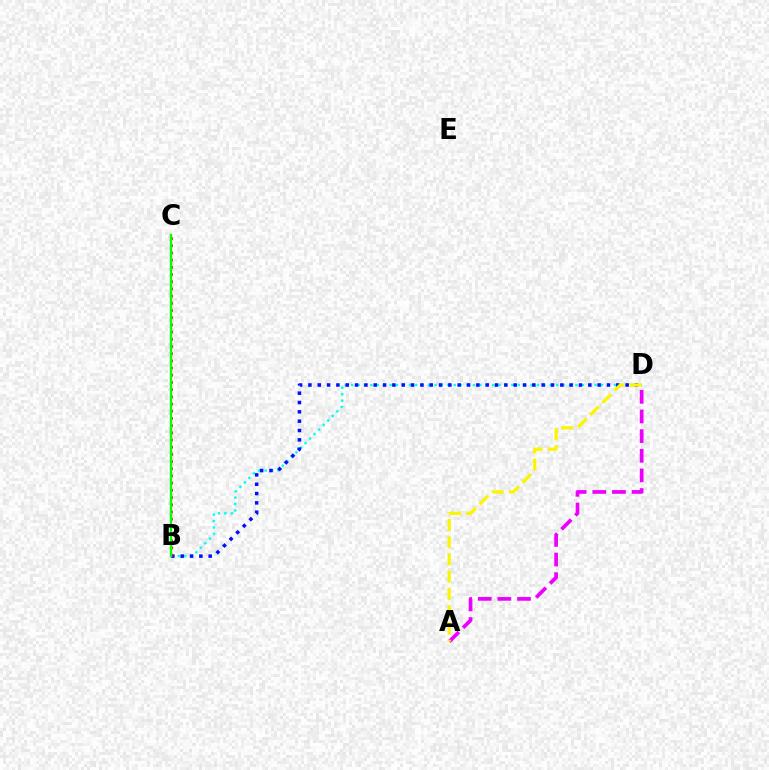{('B', 'D'): [{'color': '#00fff6', 'line_style': 'dotted', 'thickness': 1.74}, {'color': '#0010ff', 'line_style': 'dotted', 'thickness': 2.53}], ('B', 'C'): [{'color': '#ff0000', 'line_style': 'dotted', 'thickness': 1.95}, {'color': '#08ff00', 'line_style': 'solid', 'thickness': 1.7}], ('A', 'D'): [{'color': '#ee00ff', 'line_style': 'dashed', 'thickness': 2.67}, {'color': '#fcf500', 'line_style': 'dashed', 'thickness': 2.35}]}